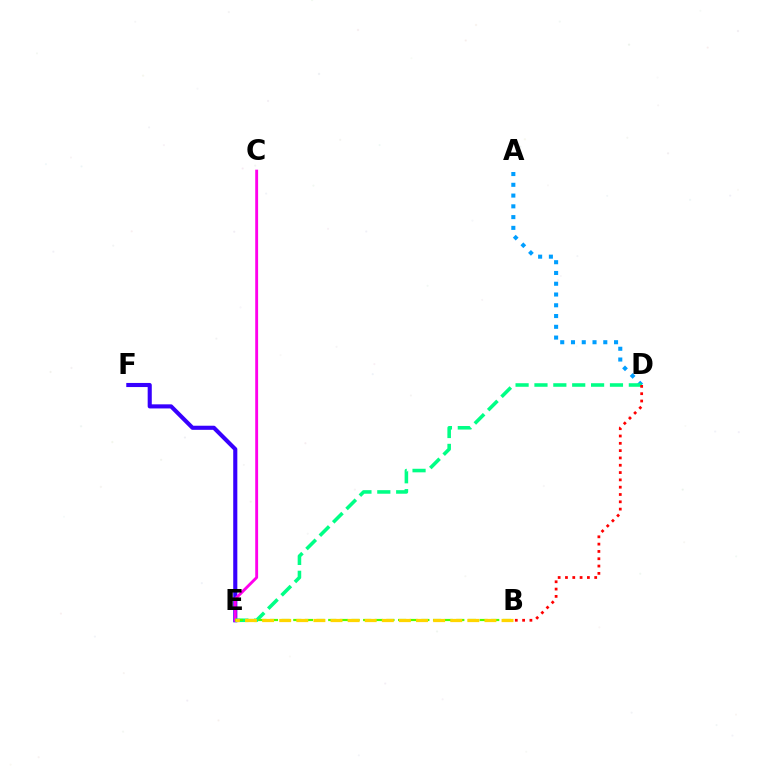{('A', 'D'): [{'color': '#009eff', 'line_style': 'dotted', 'thickness': 2.93}], ('E', 'F'): [{'color': '#3700ff', 'line_style': 'solid', 'thickness': 2.95}], ('C', 'E'): [{'color': '#ff00ed', 'line_style': 'solid', 'thickness': 2.07}], ('D', 'E'): [{'color': '#00ff86', 'line_style': 'dashed', 'thickness': 2.56}], ('B', 'D'): [{'color': '#ff0000', 'line_style': 'dotted', 'thickness': 1.99}], ('B', 'E'): [{'color': '#4fff00', 'line_style': 'dashed', 'thickness': 1.58}, {'color': '#ffd500', 'line_style': 'dashed', 'thickness': 2.32}]}